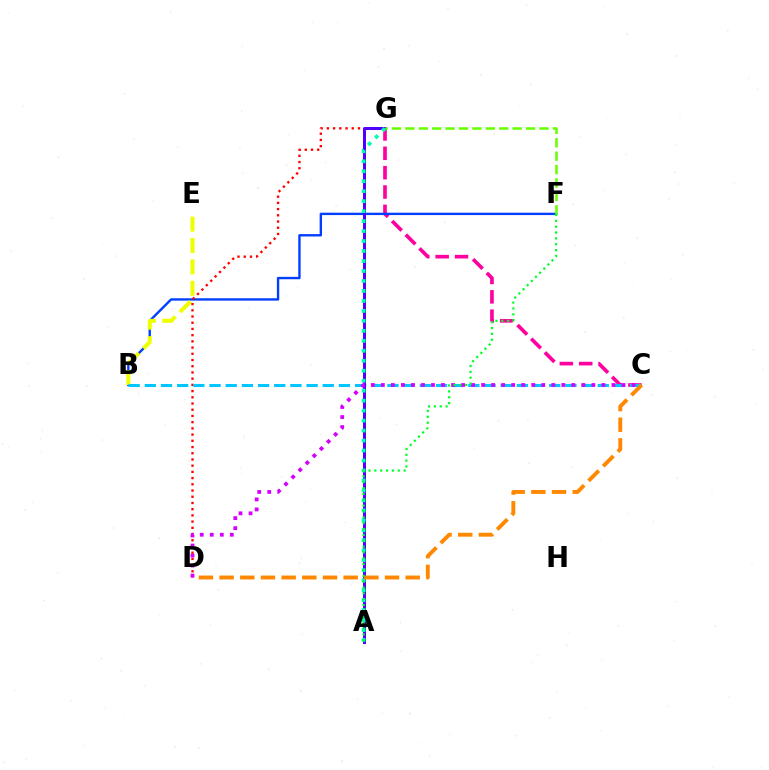{('C', 'G'): [{'color': '#ff00a0', 'line_style': 'dashed', 'thickness': 2.63}], ('B', 'F'): [{'color': '#003fff', 'line_style': 'solid', 'thickness': 1.71}], ('B', 'E'): [{'color': '#eeff00', 'line_style': 'dashed', 'thickness': 2.91}], ('D', 'G'): [{'color': '#ff0000', 'line_style': 'dotted', 'thickness': 1.69}], ('B', 'C'): [{'color': '#00c7ff', 'line_style': 'dashed', 'thickness': 2.2}], ('A', 'G'): [{'color': '#4f00ff', 'line_style': 'solid', 'thickness': 2.16}, {'color': '#00ffaf', 'line_style': 'dotted', 'thickness': 2.71}], ('C', 'D'): [{'color': '#d600ff', 'line_style': 'dotted', 'thickness': 2.72}, {'color': '#ff8800', 'line_style': 'dashed', 'thickness': 2.81}], ('F', 'G'): [{'color': '#66ff00', 'line_style': 'dashed', 'thickness': 1.82}], ('A', 'F'): [{'color': '#00ff27', 'line_style': 'dotted', 'thickness': 1.59}]}